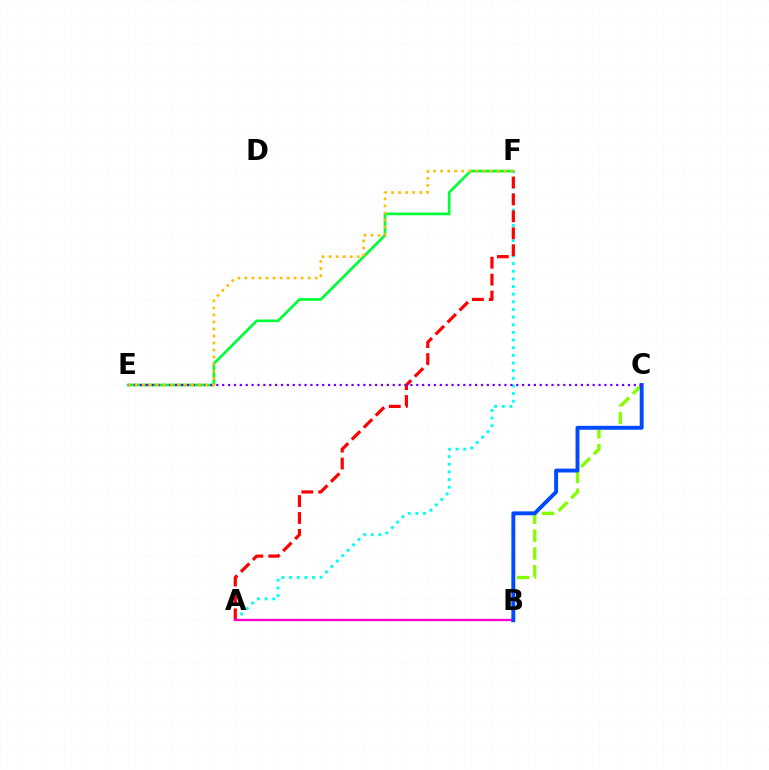{('E', 'F'): [{'color': '#00ff39', 'line_style': 'solid', 'thickness': 1.94}, {'color': '#ffbd00', 'line_style': 'dotted', 'thickness': 1.91}], ('A', 'F'): [{'color': '#00fff6', 'line_style': 'dotted', 'thickness': 2.08}, {'color': '#ff0000', 'line_style': 'dashed', 'thickness': 2.3}], ('B', 'C'): [{'color': '#84ff00', 'line_style': 'dashed', 'thickness': 2.42}, {'color': '#004bff', 'line_style': 'solid', 'thickness': 2.81}], ('A', 'B'): [{'color': '#ff00cf', 'line_style': 'solid', 'thickness': 1.68}], ('C', 'E'): [{'color': '#7200ff', 'line_style': 'dotted', 'thickness': 1.6}]}